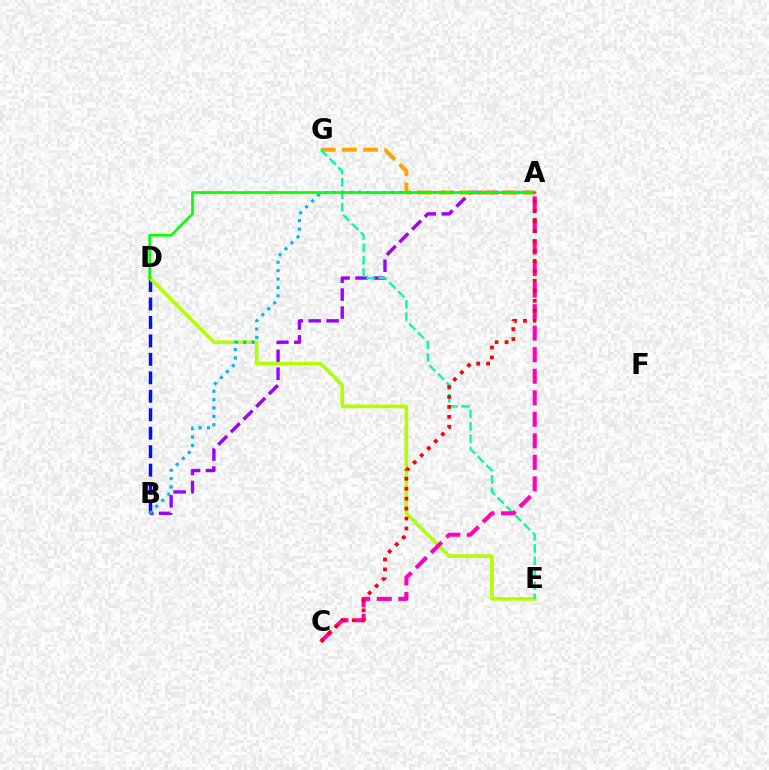{('A', 'B'): [{'color': '#9b00ff', 'line_style': 'dashed', 'thickness': 2.43}, {'color': '#00b5ff', 'line_style': 'dotted', 'thickness': 2.28}], ('B', 'D'): [{'color': '#0010ff', 'line_style': 'dashed', 'thickness': 2.51}], ('D', 'E'): [{'color': '#b3ff00', 'line_style': 'solid', 'thickness': 2.61}], ('A', 'G'): [{'color': '#ffa500', 'line_style': 'dashed', 'thickness': 2.88}], ('E', 'G'): [{'color': '#00ff9d', 'line_style': 'dashed', 'thickness': 1.68}], ('A', 'C'): [{'color': '#ff00bd', 'line_style': 'dashed', 'thickness': 2.93}, {'color': '#ff0000', 'line_style': 'dotted', 'thickness': 2.7}], ('A', 'D'): [{'color': '#08ff00', 'line_style': 'solid', 'thickness': 1.92}]}